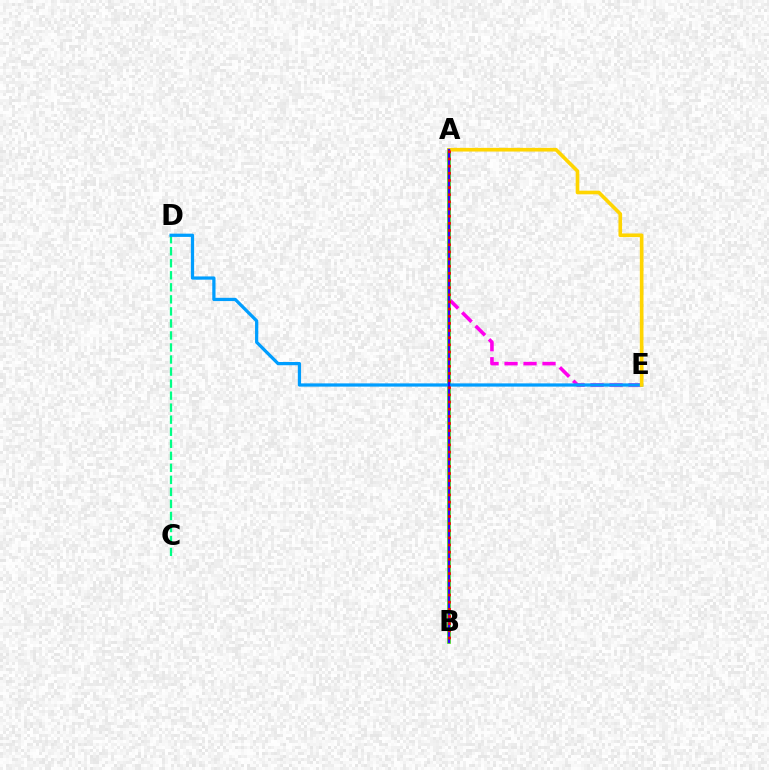{('C', 'D'): [{'color': '#00ff86', 'line_style': 'dashed', 'thickness': 1.63}], ('A', 'E'): [{'color': '#ff00ed', 'line_style': 'dashed', 'thickness': 2.58}, {'color': '#ffd500', 'line_style': 'solid', 'thickness': 2.62}], ('A', 'B'): [{'color': '#4fff00', 'line_style': 'solid', 'thickness': 2.69}, {'color': '#3700ff', 'line_style': 'solid', 'thickness': 1.73}, {'color': '#ff0000', 'line_style': 'dotted', 'thickness': 1.94}], ('D', 'E'): [{'color': '#009eff', 'line_style': 'solid', 'thickness': 2.33}]}